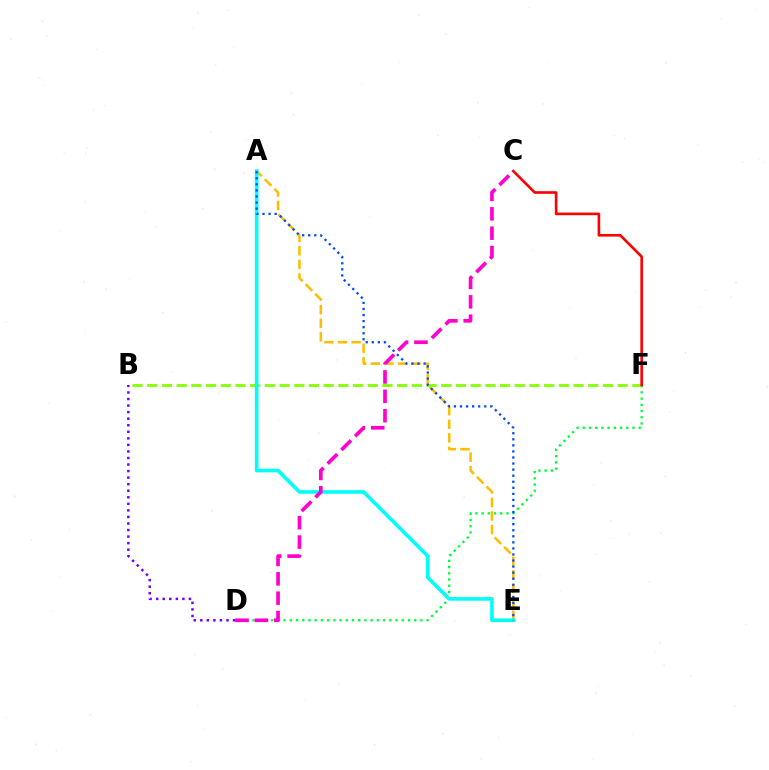{('D', 'F'): [{'color': '#00ff39', 'line_style': 'dotted', 'thickness': 1.69}], ('A', 'E'): [{'color': '#ffbd00', 'line_style': 'dashed', 'thickness': 1.84}, {'color': '#00fff6', 'line_style': 'solid', 'thickness': 2.61}, {'color': '#004bff', 'line_style': 'dotted', 'thickness': 1.65}], ('B', 'F'): [{'color': '#84ff00', 'line_style': 'dashed', 'thickness': 2.0}], ('C', 'F'): [{'color': '#ff0000', 'line_style': 'solid', 'thickness': 1.89}], ('C', 'D'): [{'color': '#ff00cf', 'line_style': 'dashed', 'thickness': 2.63}], ('B', 'D'): [{'color': '#7200ff', 'line_style': 'dotted', 'thickness': 1.78}]}